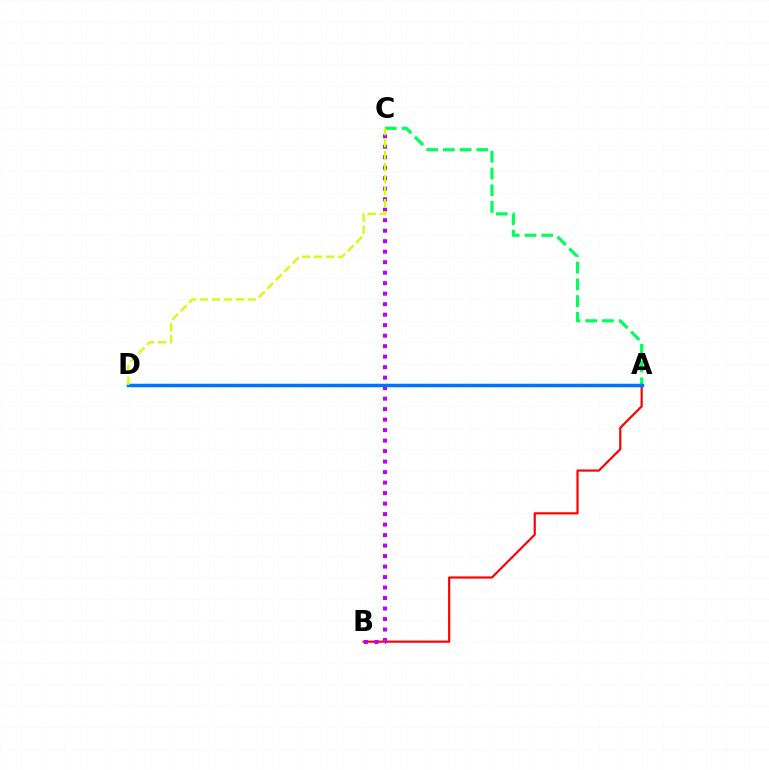{('A', 'B'): [{'color': '#ff0000', 'line_style': 'solid', 'thickness': 1.57}], ('B', 'C'): [{'color': '#b900ff', 'line_style': 'dotted', 'thickness': 2.85}], ('A', 'C'): [{'color': '#00ff5c', 'line_style': 'dashed', 'thickness': 2.27}], ('A', 'D'): [{'color': '#0074ff', 'line_style': 'solid', 'thickness': 2.52}], ('C', 'D'): [{'color': '#d1ff00', 'line_style': 'dashed', 'thickness': 1.63}]}